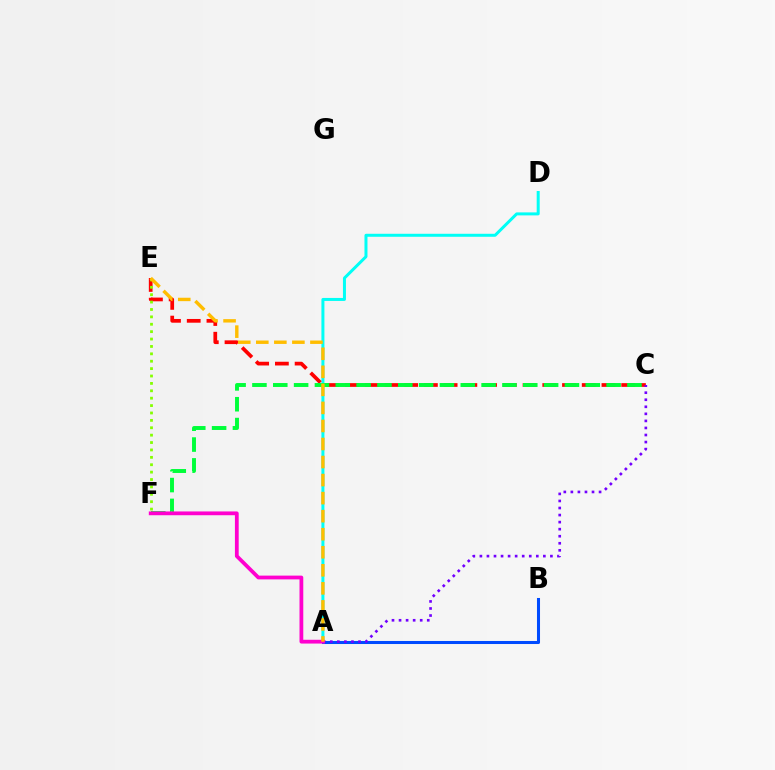{('A', 'D'): [{'color': '#00fff6', 'line_style': 'solid', 'thickness': 2.16}], ('C', 'E'): [{'color': '#ff0000', 'line_style': 'dashed', 'thickness': 2.68}], ('E', 'F'): [{'color': '#84ff00', 'line_style': 'dotted', 'thickness': 2.01}], ('A', 'B'): [{'color': '#004bff', 'line_style': 'solid', 'thickness': 2.19}], ('A', 'C'): [{'color': '#7200ff', 'line_style': 'dotted', 'thickness': 1.92}], ('C', 'F'): [{'color': '#00ff39', 'line_style': 'dashed', 'thickness': 2.83}], ('A', 'F'): [{'color': '#ff00cf', 'line_style': 'solid', 'thickness': 2.72}], ('A', 'E'): [{'color': '#ffbd00', 'line_style': 'dashed', 'thickness': 2.45}]}